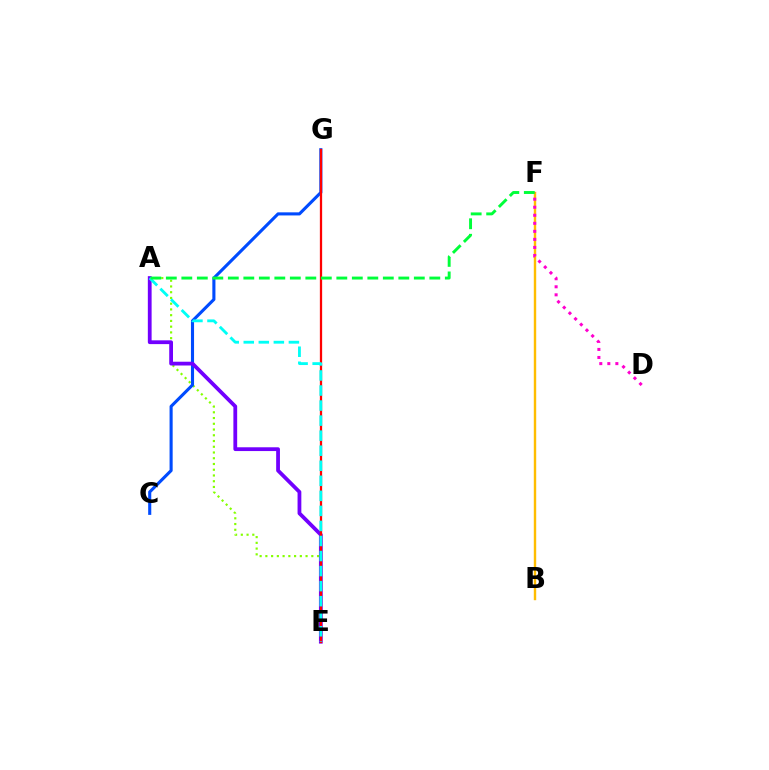{('A', 'E'): [{'color': '#84ff00', 'line_style': 'dotted', 'thickness': 1.56}, {'color': '#7200ff', 'line_style': 'solid', 'thickness': 2.72}, {'color': '#00fff6', 'line_style': 'dashed', 'thickness': 2.04}], ('C', 'G'): [{'color': '#004bff', 'line_style': 'solid', 'thickness': 2.23}], ('E', 'G'): [{'color': '#ff0000', 'line_style': 'solid', 'thickness': 1.64}], ('B', 'F'): [{'color': '#ffbd00', 'line_style': 'solid', 'thickness': 1.74}], ('D', 'F'): [{'color': '#ff00cf', 'line_style': 'dotted', 'thickness': 2.18}], ('A', 'F'): [{'color': '#00ff39', 'line_style': 'dashed', 'thickness': 2.11}]}